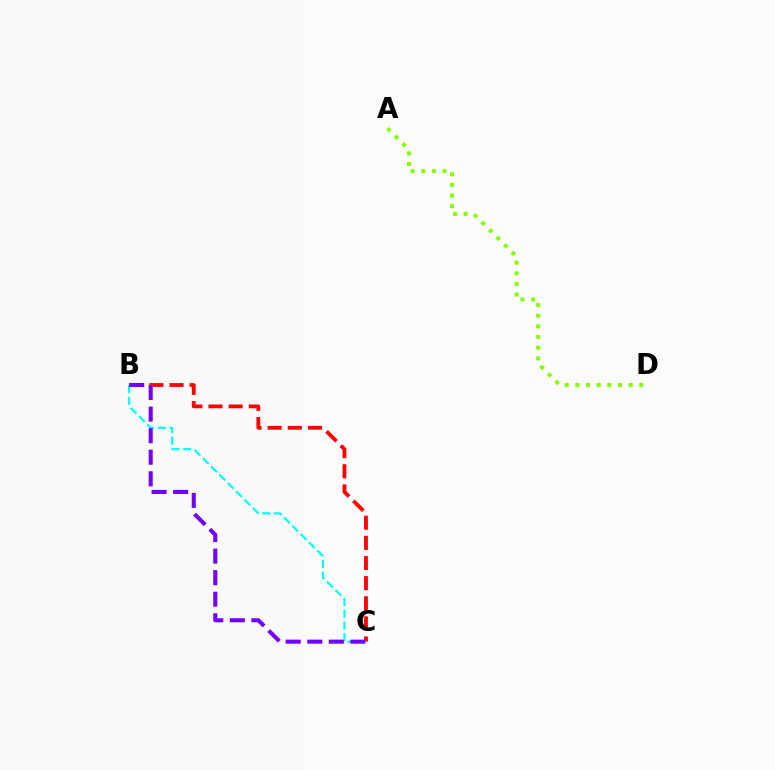{('B', 'C'): [{'color': '#ff0000', 'line_style': 'dashed', 'thickness': 2.74}, {'color': '#00fff6', 'line_style': 'dashed', 'thickness': 1.59}, {'color': '#7200ff', 'line_style': 'dashed', 'thickness': 2.93}], ('A', 'D'): [{'color': '#84ff00', 'line_style': 'dotted', 'thickness': 2.89}]}